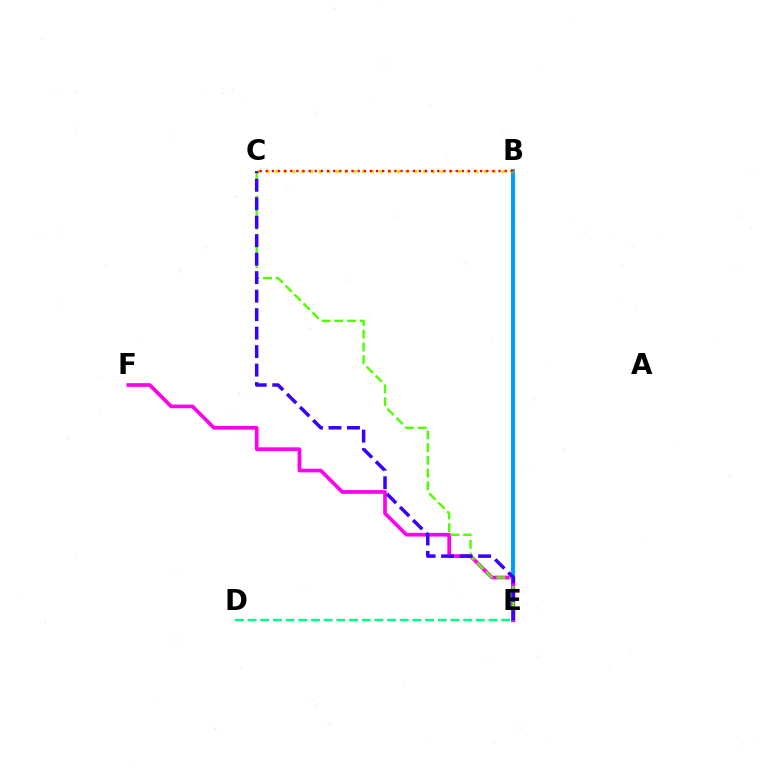{('B', 'E'): [{'color': '#009eff', 'line_style': 'solid', 'thickness': 2.9}], ('E', 'F'): [{'color': '#ff00ed', 'line_style': 'solid', 'thickness': 2.65}], ('B', 'C'): [{'color': '#ffd500', 'line_style': 'dotted', 'thickness': 2.37}, {'color': '#ff0000', 'line_style': 'dotted', 'thickness': 1.66}], ('C', 'E'): [{'color': '#4fff00', 'line_style': 'dashed', 'thickness': 1.73}, {'color': '#3700ff', 'line_style': 'dashed', 'thickness': 2.51}], ('D', 'E'): [{'color': '#00ff86', 'line_style': 'dashed', 'thickness': 1.72}]}